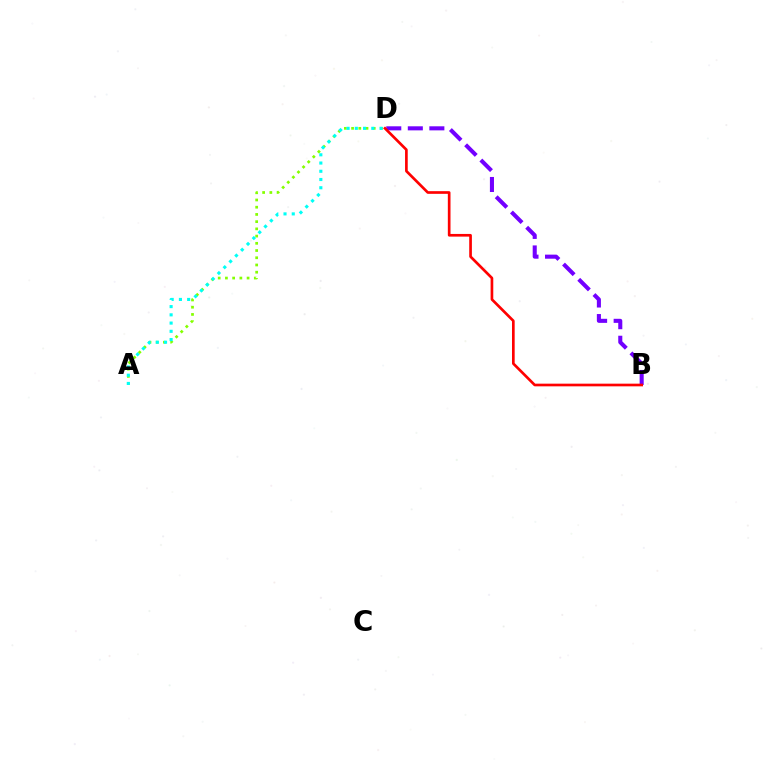{('A', 'D'): [{'color': '#84ff00', 'line_style': 'dotted', 'thickness': 1.96}, {'color': '#00fff6', 'line_style': 'dotted', 'thickness': 2.24}], ('B', 'D'): [{'color': '#7200ff', 'line_style': 'dashed', 'thickness': 2.93}, {'color': '#ff0000', 'line_style': 'solid', 'thickness': 1.93}]}